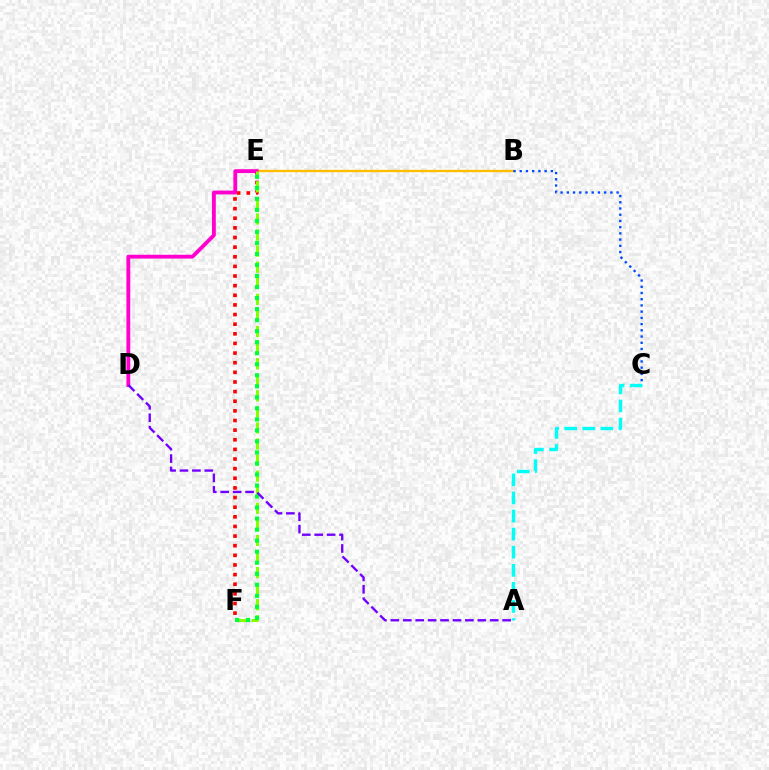{('E', 'F'): [{'color': '#ff0000', 'line_style': 'dotted', 'thickness': 2.62}, {'color': '#84ff00', 'line_style': 'dashed', 'thickness': 2.18}, {'color': '#00ff39', 'line_style': 'dotted', 'thickness': 3.0}], ('B', 'E'): [{'color': '#ffbd00', 'line_style': 'solid', 'thickness': 1.7}], ('B', 'C'): [{'color': '#004bff', 'line_style': 'dotted', 'thickness': 1.69}], ('D', 'E'): [{'color': '#ff00cf', 'line_style': 'solid', 'thickness': 2.76}], ('A', 'C'): [{'color': '#00fff6', 'line_style': 'dashed', 'thickness': 2.46}], ('A', 'D'): [{'color': '#7200ff', 'line_style': 'dashed', 'thickness': 1.69}]}